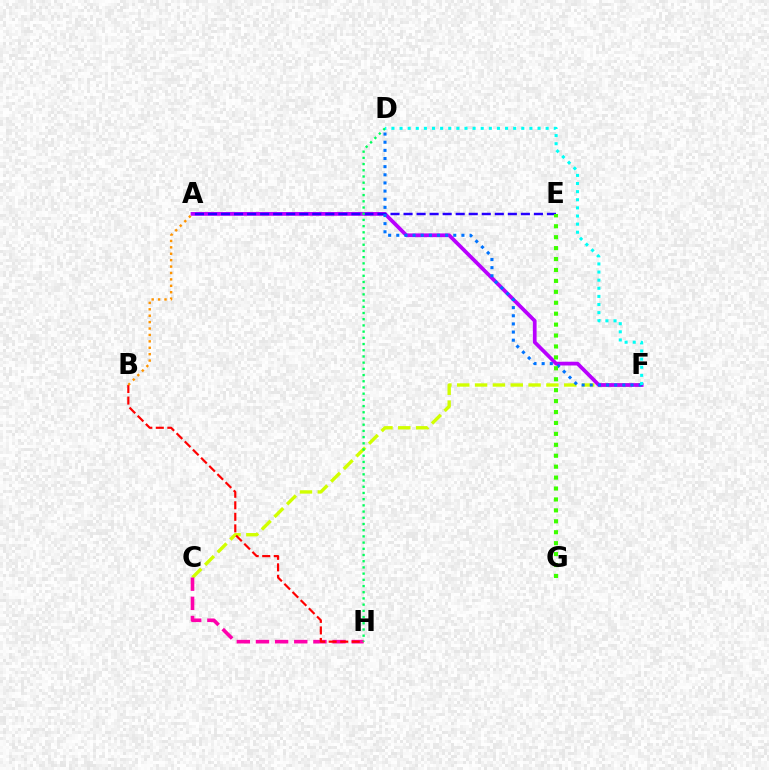{('C', 'F'): [{'color': '#d1ff00', 'line_style': 'dashed', 'thickness': 2.42}], ('A', 'F'): [{'color': '#b900ff', 'line_style': 'solid', 'thickness': 2.69}], ('C', 'H'): [{'color': '#ff00ac', 'line_style': 'dashed', 'thickness': 2.6}], ('A', 'E'): [{'color': '#2500ff', 'line_style': 'dashed', 'thickness': 1.77}], ('B', 'H'): [{'color': '#ff0000', 'line_style': 'dashed', 'thickness': 1.57}], ('D', 'F'): [{'color': '#0074ff', 'line_style': 'dotted', 'thickness': 2.21}, {'color': '#00fff6', 'line_style': 'dotted', 'thickness': 2.2}], ('D', 'H'): [{'color': '#00ff5c', 'line_style': 'dotted', 'thickness': 1.69}], ('E', 'G'): [{'color': '#3dff00', 'line_style': 'dotted', 'thickness': 2.97}], ('A', 'B'): [{'color': '#ff9400', 'line_style': 'dotted', 'thickness': 1.74}]}